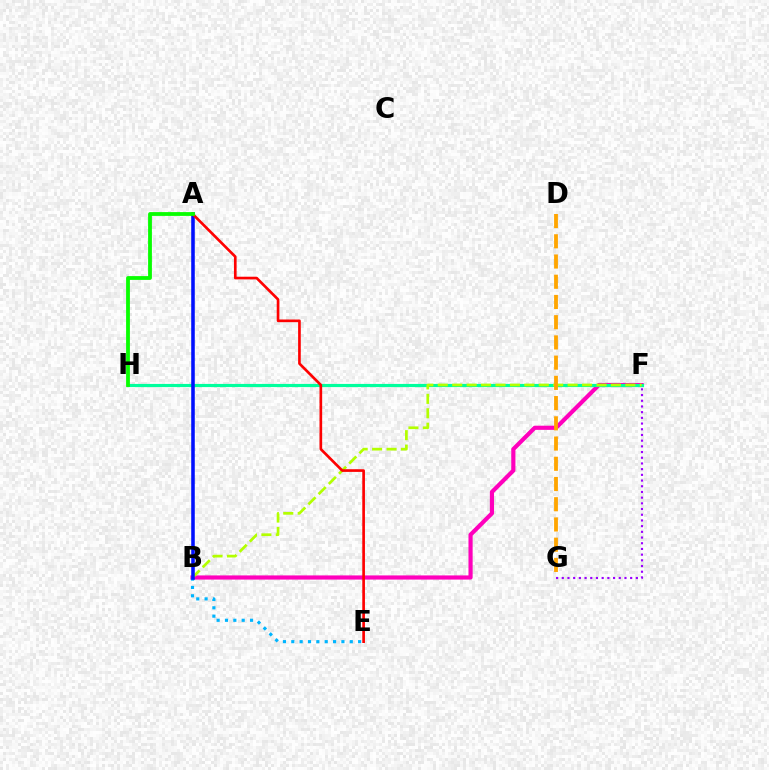{('B', 'F'): [{'color': '#ff00bd', 'line_style': 'solid', 'thickness': 2.99}, {'color': '#b3ff00', 'line_style': 'dashed', 'thickness': 1.96}], ('B', 'E'): [{'color': '#00b5ff', 'line_style': 'dotted', 'thickness': 2.27}], ('F', 'H'): [{'color': '#00ff9d', 'line_style': 'solid', 'thickness': 2.28}], ('A', 'B'): [{'color': '#0010ff', 'line_style': 'solid', 'thickness': 2.56}], ('F', 'G'): [{'color': '#9b00ff', 'line_style': 'dotted', 'thickness': 1.55}], ('A', 'E'): [{'color': '#ff0000', 'line_style': 'solid', 'thickness': 1.92}], ('D', 'G'): [{'color': '#ffa500', 'line_style': 'dashed', 'thickness': 2.75}], ('A', 'H'): [{'color': '#08ff00', 'line_style': 'solid', 'thickness': 2.73}]}